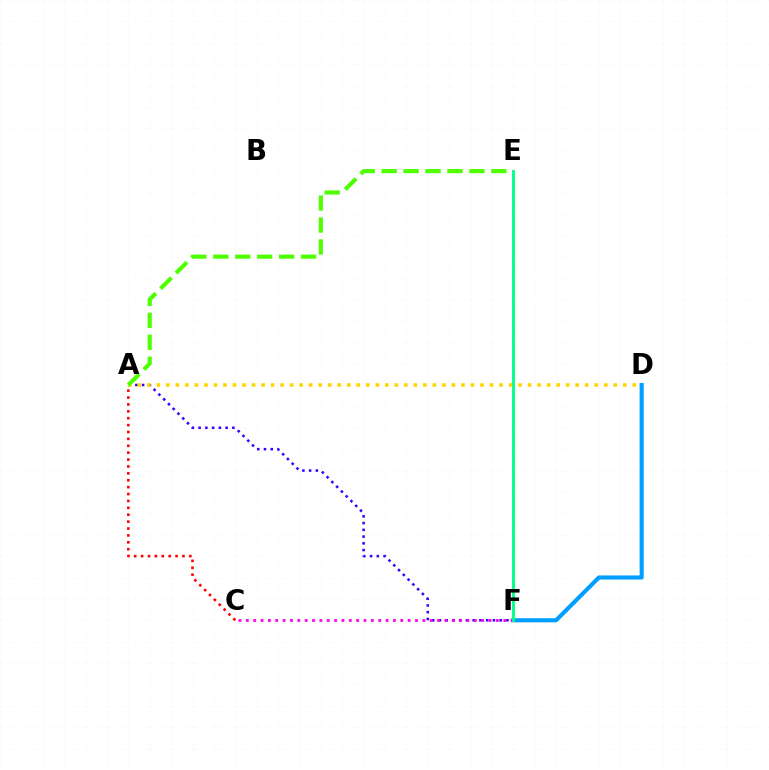{('A', 'F'): [{'color': '#3700ff', 'line_style': 'dotted', 'thickness': 1.83}], ('D', 'F'): [{'color': '#009eff', 'line_style': 'solid', 'thickness': 2.96}], ('A', 'D'): [{'color': '#ffd500', 'line_style': 'dotted', 'thickness': 2.59}], ('C', 'F'): [{'color': '#ff00ed', 'line_style': 'dotted', 'thickness': 2.0}], ('A', 'C'): [{'color': '#ff0000', 'line_style': 'dotted', 'thickness': 1.87}], ('A', 'E'): [{'color': '#4fff00', 'line_style': 'dashed', 'thickness': 2.98}], ('E', 'F'): [{'color': '#00ff86', 'line_style': 'solid', 'thickness': 2.05}]}